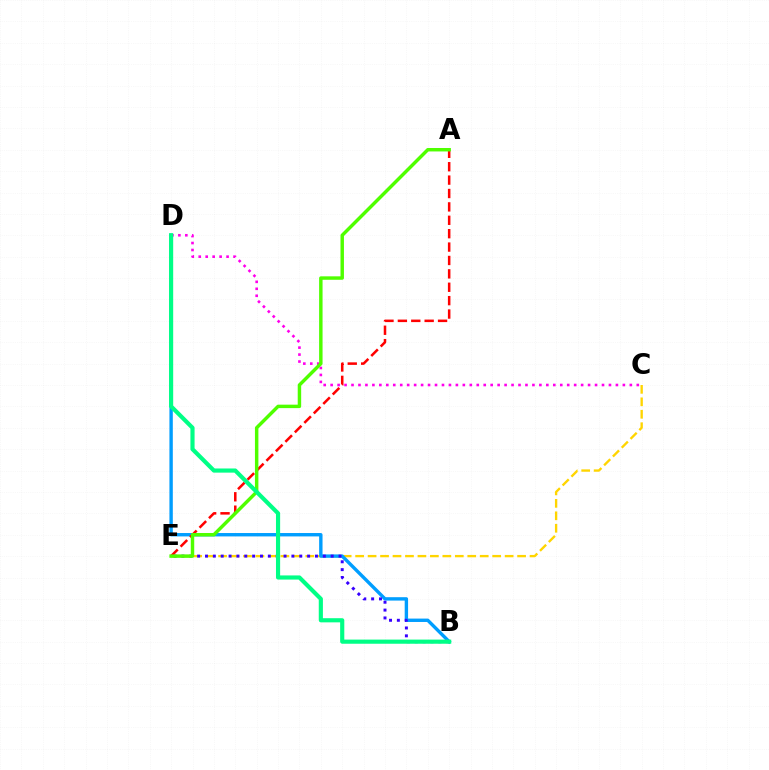{('C', 'E'): [{'color': '#ffd500', 'line_style': 'dashed', 'thickness': 1.69}], ('B', 'D'): [{'color': '#009eff', 'line_style': 'solid', 'thickness': 2.44}, {'color': '#00ff86', 'line_style': 'solid', 'thickness': 2.99}], ('B', 'E'): [{'color': '#3700ff', 'line_style': 'dotted', 'thickness': 2.13}], ('A', 'E'): [{'color': '#ff0000', 'line_style': 'dashed', 'thickness': 1.82}, {'color': '#4fff00', 'line_style': 'solid', 'thickness': 2.48}], ('C', 'D'): [{'color': '#ff00ed', 'line_style': 'dotted', 'thickness': 1.89}]}